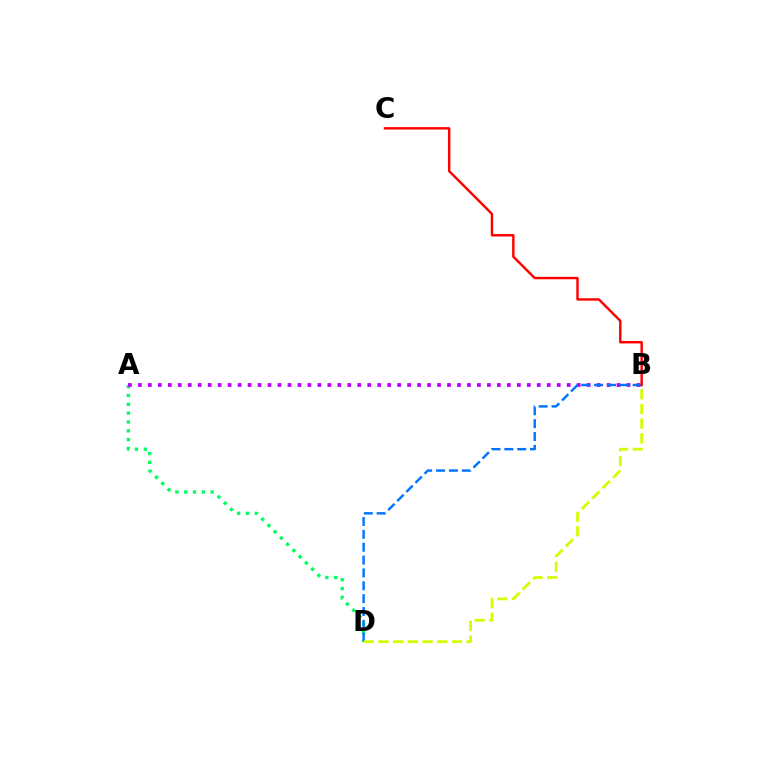{('A', 'D'): [{'color': '#00ff5c', 'line_style': 'dotted', 'thickness': 2.4}], ('A', 'B'): [{'color': '#b900ff', 'line_style': 'dotted', 'thickness': 2.71}], ('B', 'D'): [{'color': '#0074ff', 'line_style': 'dashed', 'thickness': 1.75}, {'color': '#d1ff00', 'line_style': 'dashed', 'thickness': 2.0}], ('B', 'C'): [{'color': '#ff0000', 'line_style': 'solid', 'thickness': 1.75}]}